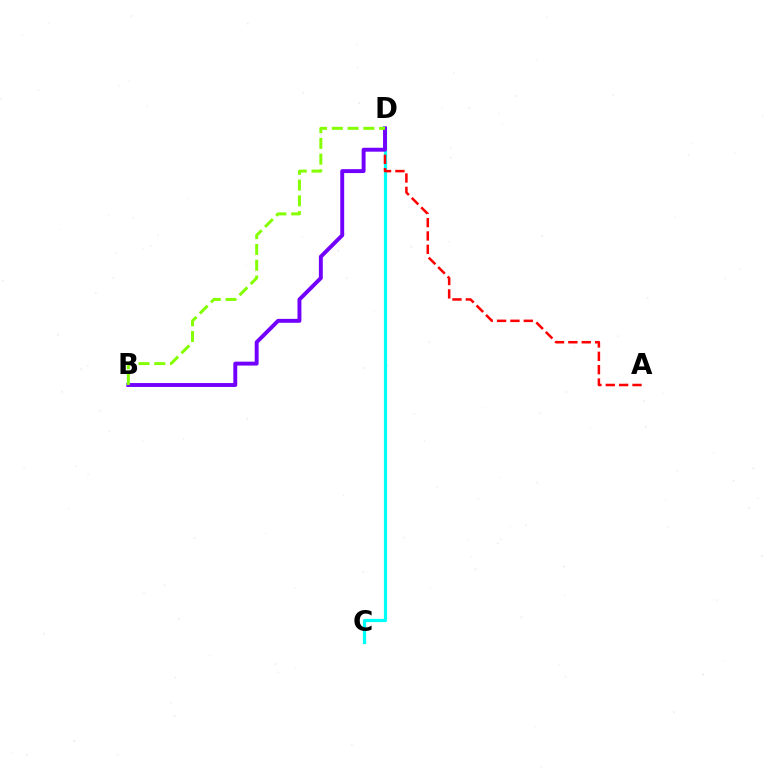{('C', 'D'): [{'color': '#00fff6', 'line_style': 'solid', 'thickness': 2.32}], ('A', 'D'): [{'color': '#ff0000', 'line_style': 'dashed', 'thickness': 1.82}], ('B', 'D'): [{'color': '#7200ff', 'line_style': 'solid', 'thickness': 2.81}, {'color': '#84ff00', 'line_style': 'dashed', 'thickness': 2.14}]}